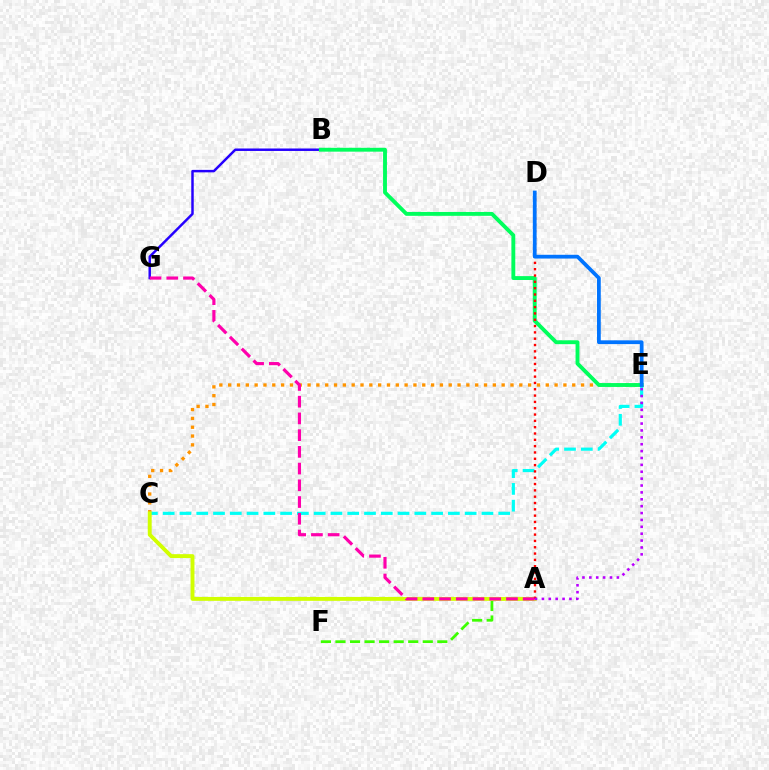{('A', 'F'): [{'color': '#3dff00', 'line_style': 'dashed', 'thickness': 1.98}], ('C', 'E'): [{'color': '#ff9400', 'line_style': 'dotted', 'thickness': 2.4}, {'color': '#00fff6', 'line_style': 'dashed', 'thickness': 2.28}], ('B', 'G'): [{'color': '#2500ff', 'line_style': 'solid', 'thickness': 1.78}], ('B', 'E'): [{'color': '#00ff5c', 'line_style': 'solid', 'thickness': 2.79}], ('A', 'C'): [{'color': '#d1ff00', 'line_style': 'solid', 'thickness': 2.81}], ('A', 'D'): [{'color': '#ff0000', 'line_style': 'dotted', 'thickness': 1.72}], ('A', 'G'): [{'color': '#ff00ac', 'line_style': 'dashed', 'thickness': 2.27}], ('A', 'E'): [{'color': '#b900ff', 'line_style': 'dotted', 'thickness': 1.87}], ('D', 'E'): [{'color': '#0074ff', 'line_style': 'solid', 'thickness': 2.71}]}